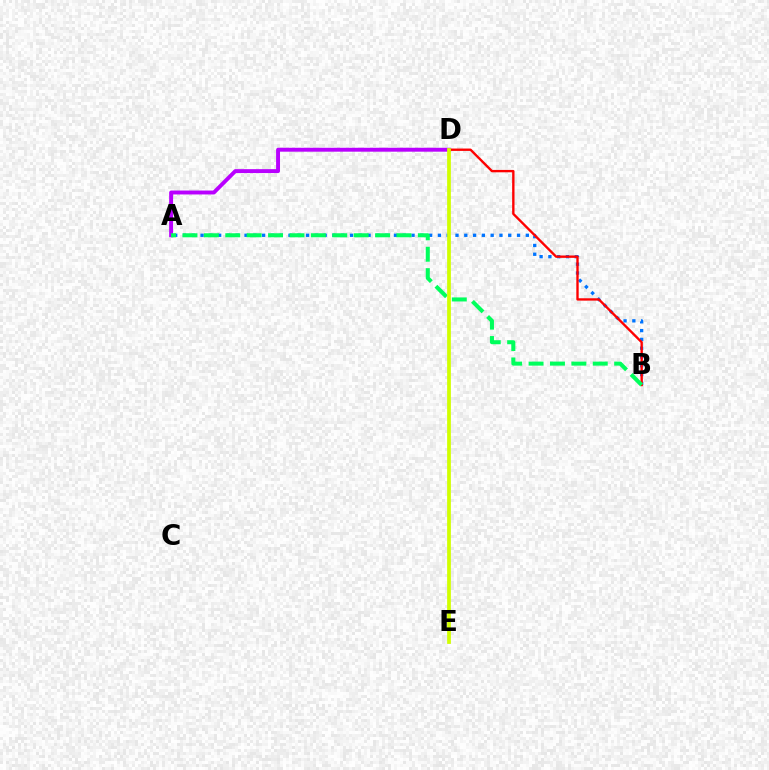{('A', 'B'): [{'color': '#0074ff', 'line_style': 'dotted', 'thickness': 2.39}, {'color': '#00ff5c', 'line_style': 'dashed', 'thickness': 2.91}], ('A', 'D'): [{'color': '#b900ff', 'line_style': 'solid', 'thickness': 2.82}], ('B', 'D'): [{'color': '#ff0000', 'line_style': 'solid', 'thickness': 1.71}], ('D', 'E'): [{'color': '#d1ff00', 'line_style': 'solid', 'thickness': 2.69}]}